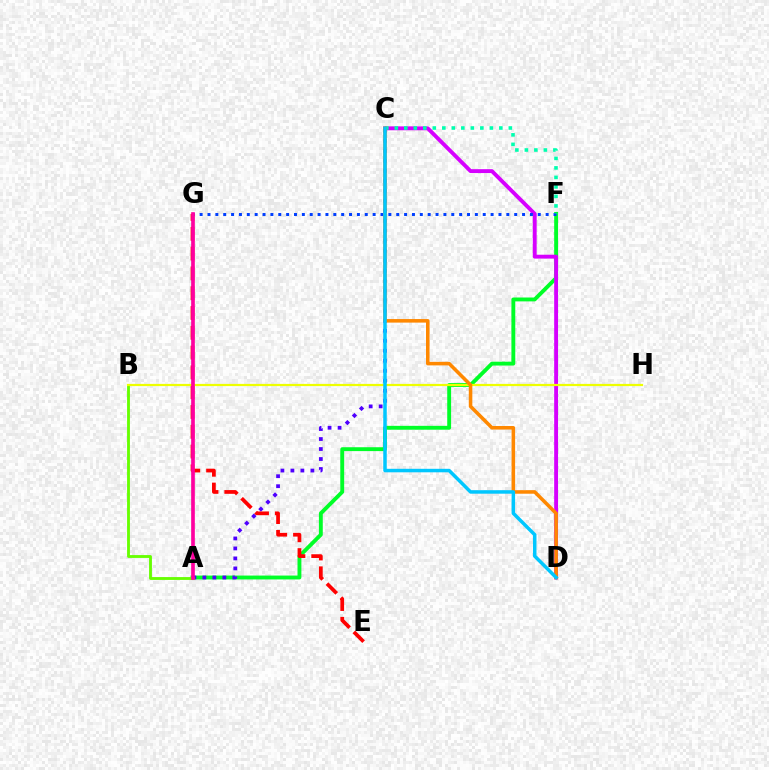{('A', 'F'): [{'color': '#00ff27', 'line_style': 'solid', 'thickness': 2.79}], ('A', 'C'): [{'color': '#4f00ff', 'line_style': 'dotted', 'thickness': 2.72}], ('C', 'D'): [{'color': '#d600ff', 'line_style': 'solid', 'thickness': 2.79}, {'color': '#ff8800', 'line_style': 'solid', 'thickness': 2.55}, {'color': '#00c7ff', 'line_style': 'solid', 'thickness': 2.52}], ('F', 'G'): [{'color': '#003fff', 'line_style': 'dotted', 'thickness': 2.14}], ('E', 'G'): [{'color': '#ff0000', 'line_style': 'dashed', 'thickness': 2.69}], ('A', 'B'): [{'color': '#66ff00', 'line_style': 'solid', 'thickness': 2.05}], ('B', 'H'): [{'color': '#eeff00', 'line_style': 'solid', 'thickness': 1.59}], ('C', 'F'): [{'color': '#00ffaf', 'line_style': 'dotted', 'thickness': 2.58}], ('A', 'G'): [{'color': '#ff00a0', 'line_style': 'solid', 'thickness': 2.64}]}